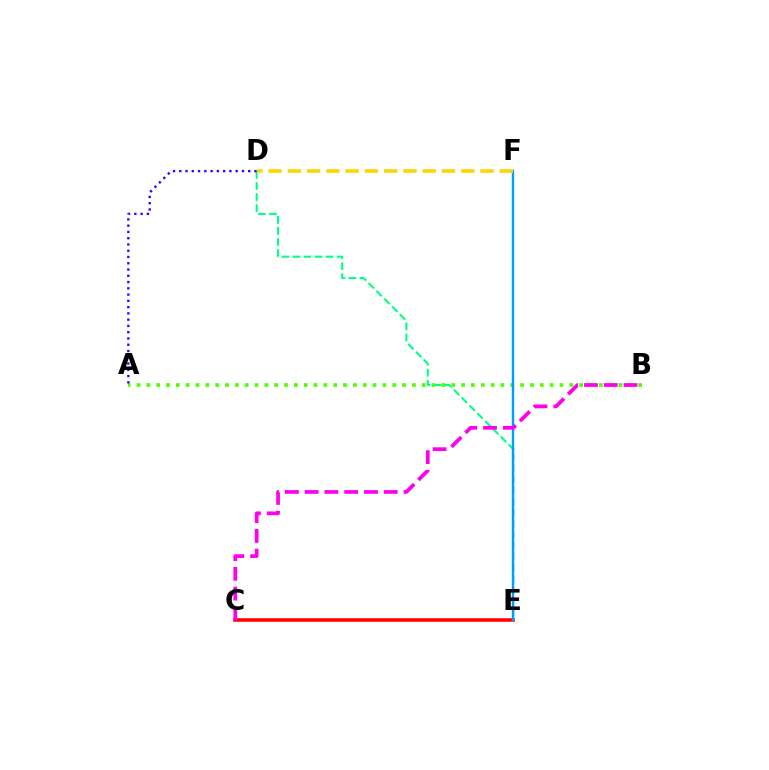{('D', 'E'): [{'color': '#00ff86', 'line_style': 'dashed', 'thickness': 1.5}], ('A', 'B'): [{'color': '#4fff00', 'line_style': 'dotted', 'thickness': 2.67}], ('C', 'E'): [{'color': '#ff0000', 'line_style': 'solid', 'thickness': 2.57}], ('E', 'F'): [{'color': '#009eff', 'line_style': 'solid', 'thickness': 1.74}], ('D', 'F'): [{'color': '#ffd500', 'line_style': 'dashed', 'thickness': 2.62}], ('A', 'D'): [{'color': '#3700ff', 'line_style': 'dotted', 'thickness': 1.7}], ('B', 'C'): [{'color': '#ff00ed', 'line_style': 'dashed', 'thickness': 2.69}]}